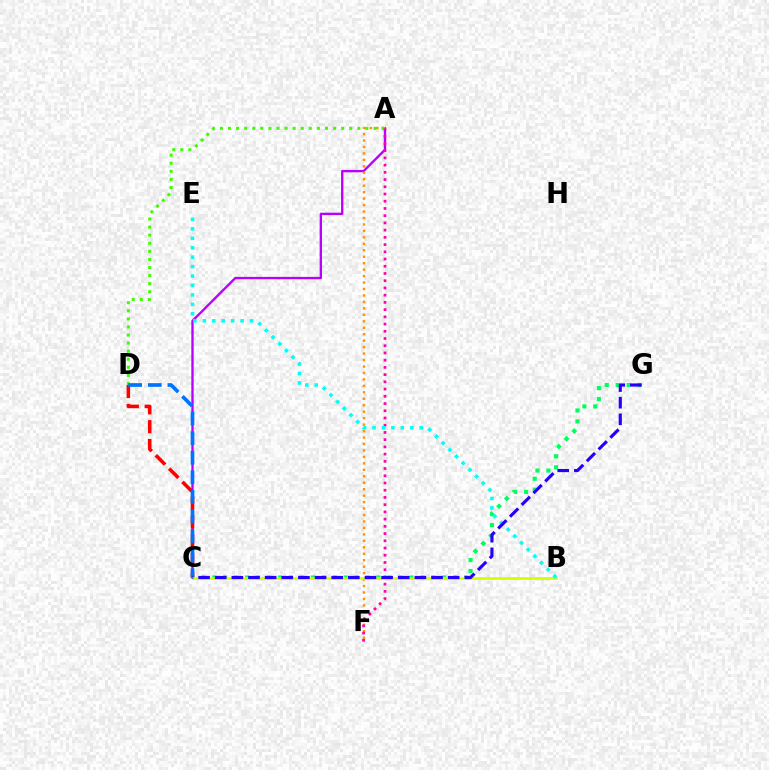{('C', 'G'): [{'color': '#00ff5c', 'line_style': 'dotted', 'thickness': 2.97}, {'color': '#2500ff', 'line_style': 'dashed', 'thickness': 2.26}], ('A', 'C'): [{'color': '#b900ff', 'line_style': 'solid', 'thickness': 1.69}], ('C', 'D'): [{'color': '#ff0000', 'line_style': 'dashed', 'thickness': 2.56}, {'color': '#0074ff', 'line_style': 'dashed', 'thickness': 2.66}], ('A', 'F'): [{'color': '#ff9400', 'line_style': 'dotted', 'thickness': 1.75}, {'color': '#ff00ac', 'line_style': 'dotted', 'thickness': 1.96}], ('A', 'D'): [{'color': '#3dff00', 'line_style': 'dotted', 'thickness': 2.2}], ('B', 'C'): [{'color': '#d1ff00', 'line_style': 'solid', 'thickness': 1.91}], ('B', 'E'): [{'color': '#00fff6', 'line_style': 'dotted', 'thickness': 2.56}]}